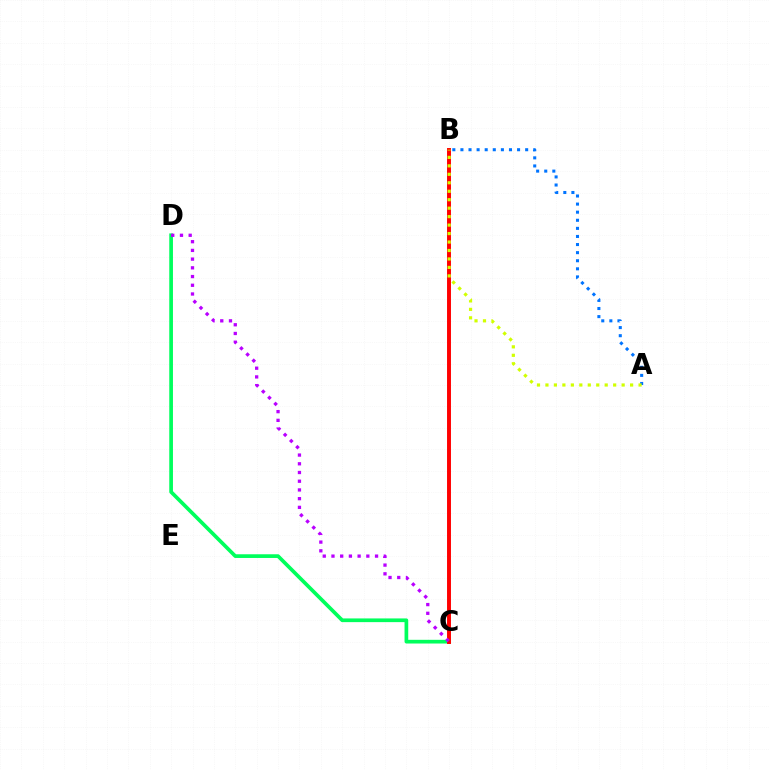{('C', 'D'): [{'color': '#00ff5c', 'line_style': 'solid', 'thickness': 2.66}, {'color': '#b900ff', 'line_style': 'dotted', 'thickness': 2.37}], ('B', 'C'): [{'color': '#ff0000', 'line_style': 'solid', 'thickness': 2.83}], ('A', 'B'): [{'color': '#0074ff', 'line_style': 'dotted', 'thickness': 2.2}, {'color': '#d1ff00', 'line_style': 'dotted', 'thickness': 2.3}]}